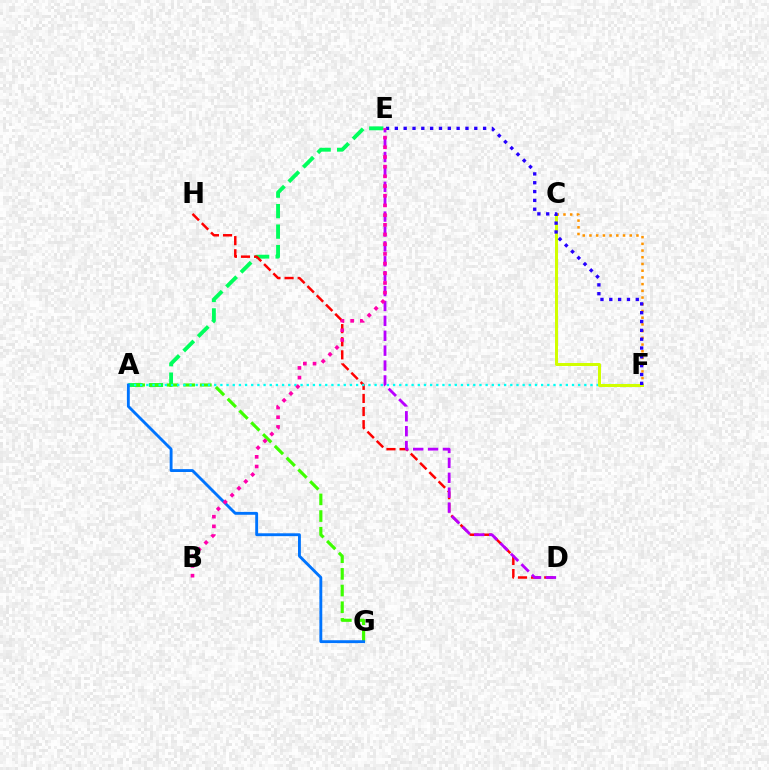{('A', 'E'): [{'color': '#00ff5c', 'line_style': 'dashed', 'thickness': 2.78}], ('A', 'G'): [{'color': '#3dff00', 'line_style': 'dashed', 'thickness': 2.26}, {'color': '#0074ff', 'line_style': 'solid', 'thickness': 2.07}], ('D', 'H'): [{'color': '#ff0000', 'line_style': 'dashed', 'thickness': 1.78}], ('D', 'E'): [{'color': '#b900ff', 'line_style': 'dashed', 'thickness': 2.02}], ('C', 'F'): [{'color': '#ff9400', 'line_style': 'dotted', 'thickness': 1.82}, {'color': '#d1ff00', 'line_style': 'solid', 'thickness': 2.15}], ('A', 'F'): [{'color': '#00fff6', 'line_style': 'dotted', 'thickness': 1.68}], ('E', 'F'): [{'color': '#2500ff', 'line_style': 'dotted', 'thickness': 2.4}], ('B', 'E'): [{'color': '#ff00ac', 'line_style': 'dotted', 'thickness': 2.63}]}